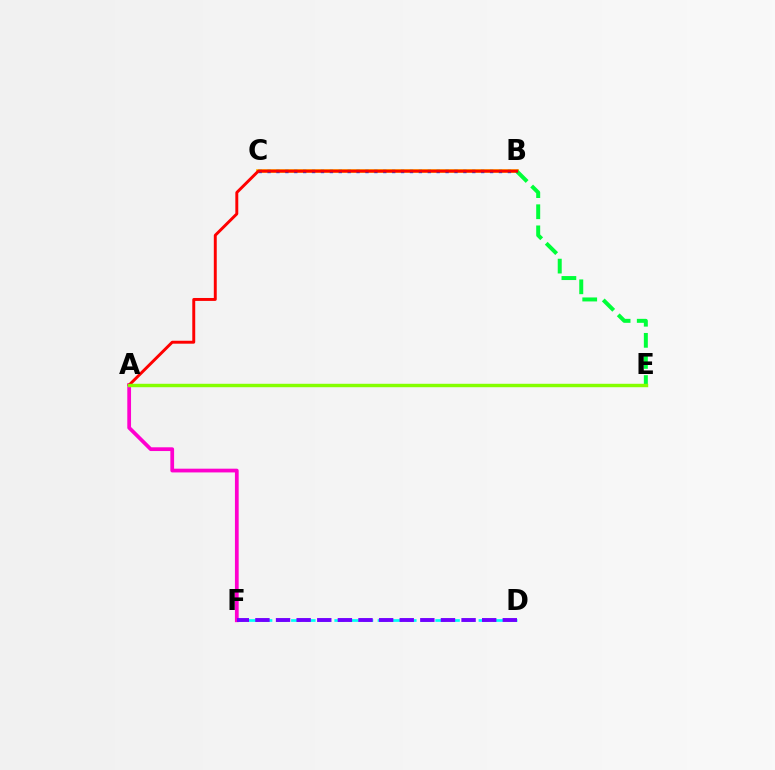{('B', 'C'): [{'color': '#ffbd00', 'line_style': 'solid', 'thickness': 2.69}, {'color': '#004bff', 'line_style': 'dotted', 'thickness': 2.42}], ('D', 'F'): [{'color': '#00fff6', 'line_style': 'dashed', 'thickness': 1.96}, {'color': '#7200ff', 'line_style': 'dashed', 'thickness': 2.8}], ('A', 'F'): [{'color': '#ff00cf', 'line_style': 'solid', 'thickness': 2.69}], ('B', 'E'): [{'color': '#00ff39', 'line_style': 'dashed', 'thickness': 2.87}], ('A', 'B'): [{'color': '#ff0000', 'line_style': 'solid', 'thickness': 2.11}], ('A', 'E'): [{'color': '#84ff00', 'line_style': 'solid', 'thickness': 2.47}]}